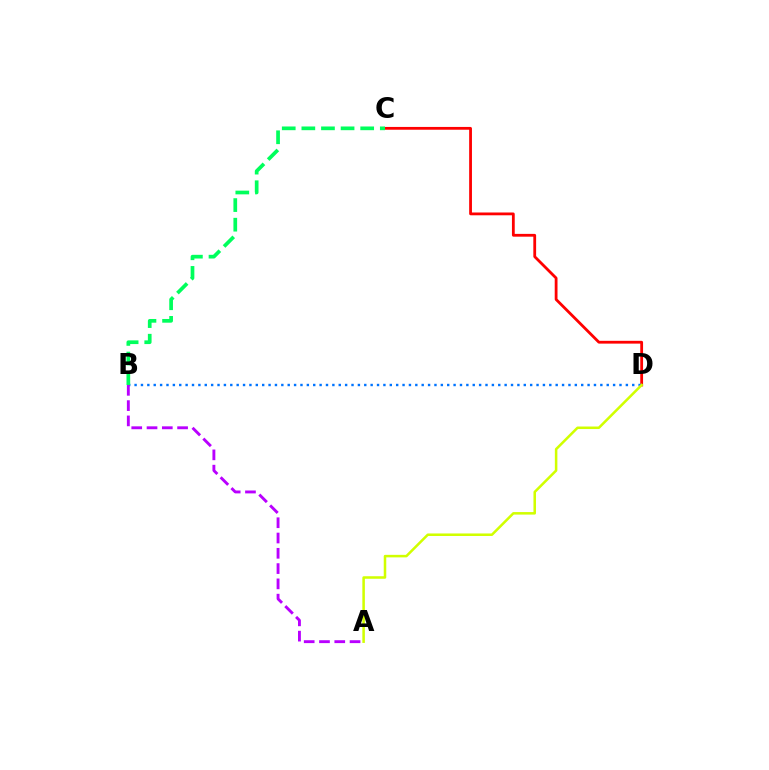{('C', 'D'): [{'color': '#ff0000', 'line_style': 'solid', 'thickness': 2.01}], ('B', 'D'): [{'color': '#0074ff', 'line_style': 'dotted', 'thickness': 1.73}], ('A', 'D'): [{'color': '#d1ff00', 'line_style': 'solid', 'thickness': 1.82}], ('B', 'C'): [{'color': '#00ff5c', 'line_style': 'dashed', 'thickness': 2.66}], ('A', 'B'): [{'color': '#b900ff', 'line_style': 'dashed', 'thickness': 2.08}]}